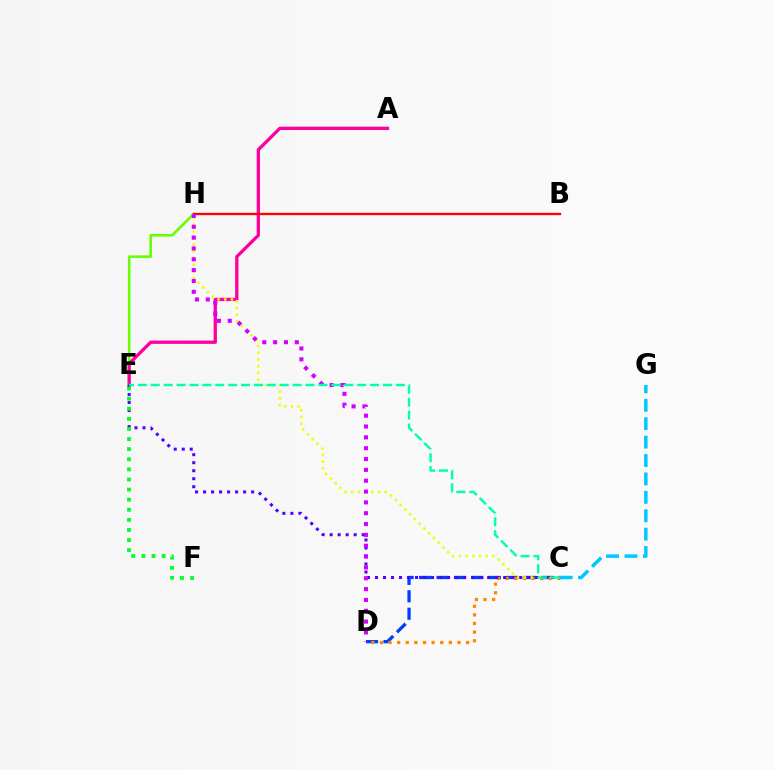{('E', 'H'): [{'color': '#66ff00', 'line_style': 'solid', 'thickness': 1.86}], ('C', 'D'): [{'color': '#003fff', 'line_style': 'dashed', 'thickness': 2.37}, {'color': '#ff8800', 'line_style': 'dotted', 'thickness': 2.34}], ('A', 'E'): [{'color': '#ff00a0', 'line_style': 'solid', 'thickness': 2.37}], ('C', 'H'): [{'color': '#eeff00', 'line_style': 'dotted', 'thickness': 1.82}], ('C', 'E'): [{'color': '#4f00ff', 'line_style': 'dotted', 'thickness': 2.18}, {'color': '#00ffaf', 'line_style': 'dashed', 'thickness': 1.75}], ('B', 'H'): [{'color': '#ff0000', 'line_style': 'solid', 'thickness': 1.67}], ('C', 'G'): [{'color': '#00c7ff', 'line_style': 'dashed', 'thickness': 2.5}], ('E', 'F'): [{'color': '#00ff27', 'line_style': 'dotted', 'thickness': 2.74}], ('D', 'H'): [{'color': '#d600ff', 'line_style': 'dotted', 'thickness': 2.94}]}